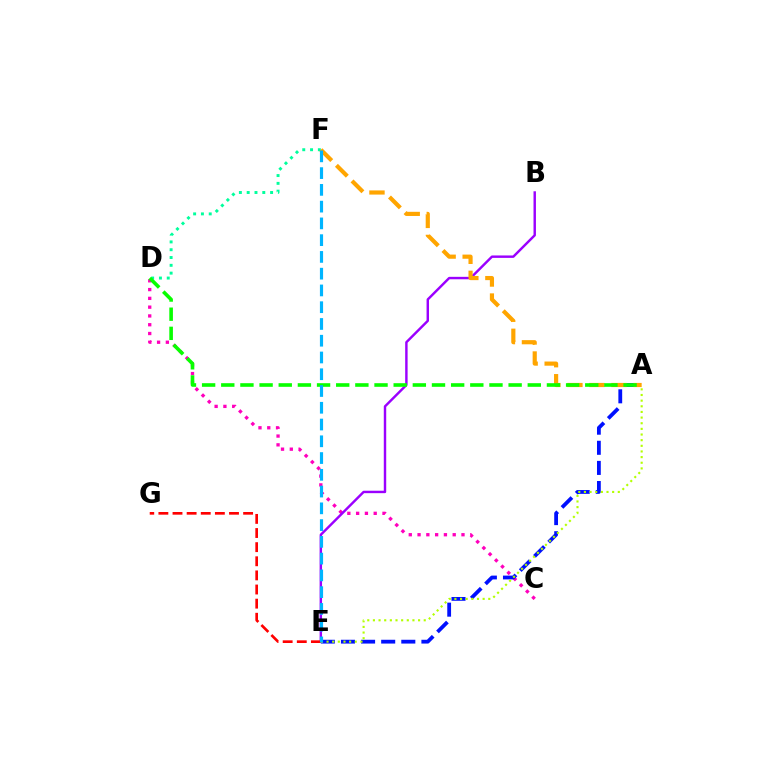{('D', 'F'): [{'color': '#00ff9d', 'line_style': 'dotted', 'thickness': 2.12}], ('C', 'D'): [{'color': '#ff00bd', 'line_style': 'dotted', 'thickness': 2.39}], ('A', 'E'): [{'color': '#0010ff', 'line_style': 'dashed', 'thickness': 2.73}, {'color': '#b3ff00', 'line_style': 'dotted', 'thickness': 1.53}], ('B', 'E'): [{'color': '#9b00ff', 'line_style': 'solid', 'thickness': 1.75}], ('E', 'G'): [{'color': '#ff0000', 'line_style': 'dashed', 'thickness': 1.92}], ('A', 'F'): [{'color': '#ffa500', 'line_style': 'dashed', 'thickness': 3.0}], ('A', 'D'): [{'color': '#08ff00', 'line_style': 'dashed', 'thickness': 2.6}], ('E', 'F'): [{'color': '#00b5ff', 'line_style': 'dashed', 'thickness': 2.28}]}